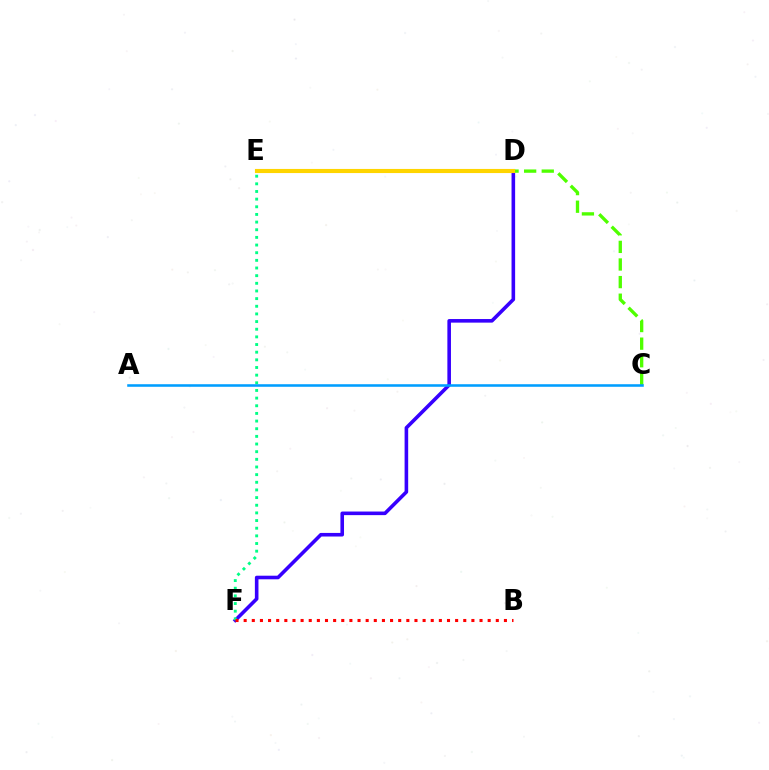{('D', 'F'): [{'color': '#3700ff', 'line_style': 'solid', 'thickness': 2.59}], ('D', 'E'): [{'color': '#ff00ed', 'line_style': 'dotted', 'thickness': 2.87}, {'color': '#ffd500', 'line_style': 'solid', 'thickness': 2.96}], ('C', 'D'): [{'color': '#4fff00', 'line_style': 'dashed', 'thickness': 2.39}], ('E', 'F'): [{'color': '#00ff86', 'line_style': 'dotted', 'thickness': 2.08}], ('A', 'C'): [{'color': '#009eff', 'line_style': 'solid', 'thickness': 1.84}], ('B', 'F'): [{'color': '#ff0000', 'line_style': 'dotted', 'thickness': 2.21}]}